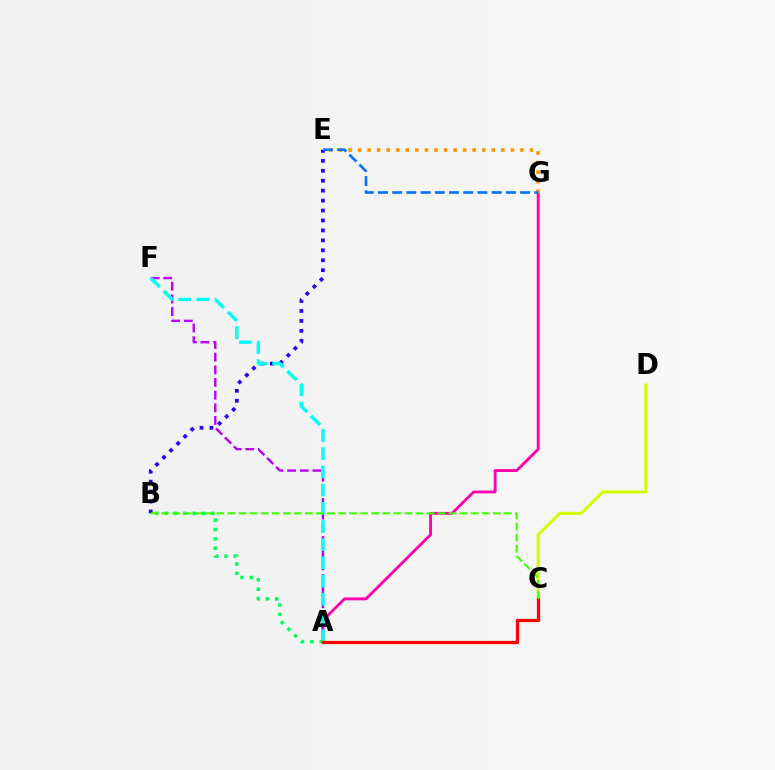{('A', 'G'): [{'color': '#ff00ac', 'line_style': 'solid', 'thickness': 2.05}], ('A', 'F'): [{'color': '#b900ff', 'line_style': 'dashed', 'thickness': 1.72}, {'color': '#00fff6', 'line_style': 'dashed', 'thickness': 2.47}], ('E', 'G'): [{'color': '#ff9400', 'line_style': 'dotted', 'thickness': 2.59}, {'color': '#0074ff', 'line_style': 'dashed', 'thickness': 1.93}], ('B', 'E'): [{'color': '#2500ff', 'line_style': 'dotted', 'thickness': 2.7}], ('C', 'D'): [{'color': '#d1ff00', 'line_style': 'solid', 'thickness': 2.17}], ('A', 'B'): [{'color': '#00ff5c', 'line_style': 'dotted', 'thickness': 2.54}], ('A', 'C'): [{'color': '#ff0000', 'line_style': 'solid', 'thickness': 2.33}], ('B', 'C'): [{'color': '#3dff00', 'line_style': 'dashed', 'thickness': 1.5}]}